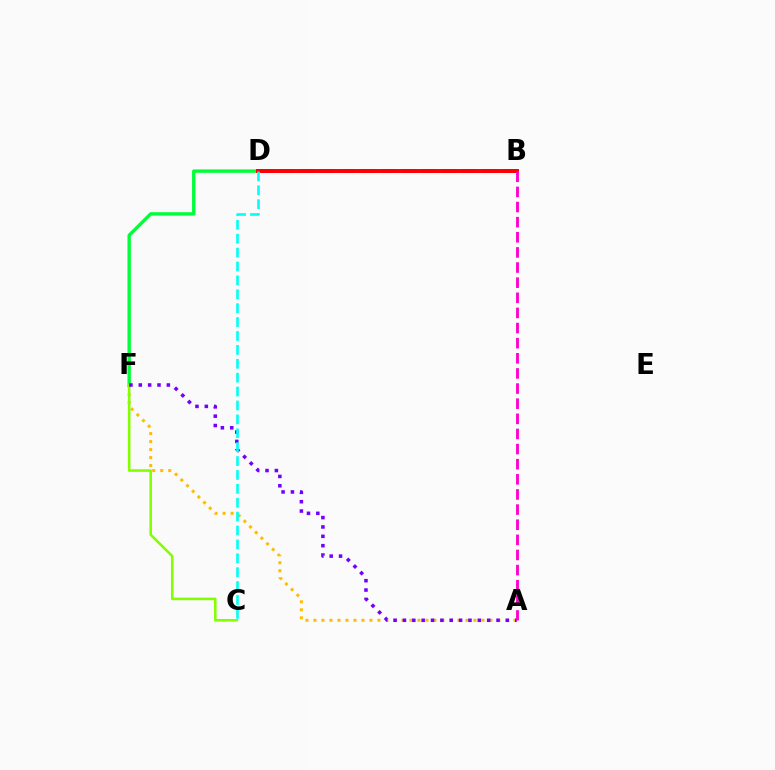{('A', 'F'): [{'color': '#ffbd00', 'line_style': 'dotted', 'thickness': 2.17}, {'color': '#7200ff', 'line_style': 'dotted', 'thickness': 2.54}], ('B', 'D'): [{'color': '#004bff', 'line_style': 'dashed', 'thickness': 2.75}, {'color': '#ff0000', 'line_style': 'solid', 'thickness': 2.84}], ('D', 'F'): [{'color': '#00ff39', 'line_style': 'solid', 'thickness': 2.44}], ('C', 'F'): [{'color': '#84ff00', 'line_style': 'solid', 'thickness': 1.85}], ('C', 'D'): [{'color': '#00fff6', 'line_style': 'dashed', 'thickness': 1.89}], ('A', 'B'): [{'color': '#ff00cf', 'line_style': 'dashed', 'thickness': 2.06}]}